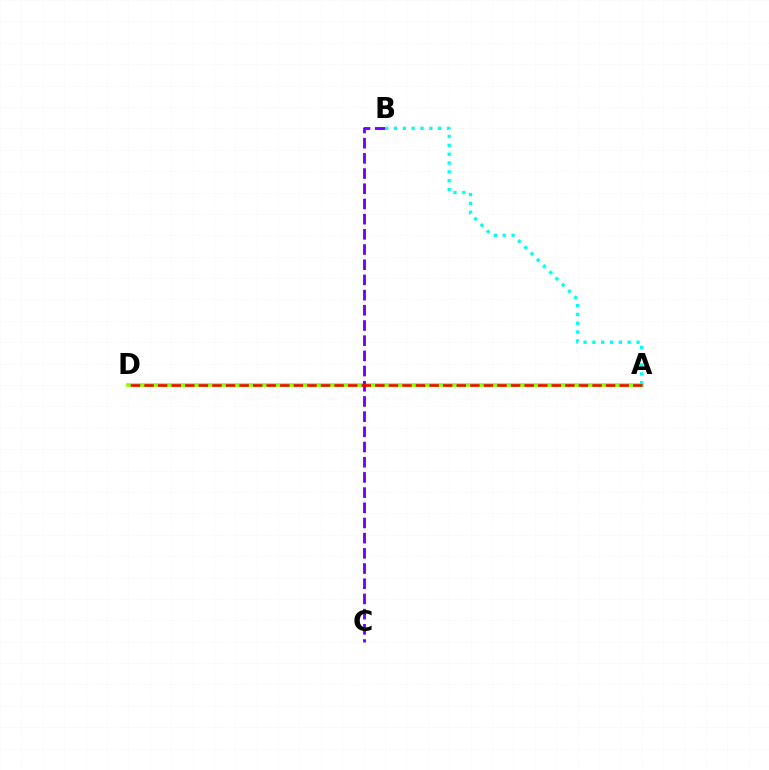{('A', 'D'): [{'color': '#84ff00', 'line_style': 'solid', 'thickness': 2.61}, {'color': '#ff0000', 'line_style': 'dashed', 'thickness': 1.84}], ('B', 'C'): [{'color': '#7200ff', 'line_style': 'dashed', 'thickness': 2.06}], ('A', 'B'): [{'color': '#00fff6', 'line_style': 'dotted', 'thickness': 2.4}]}